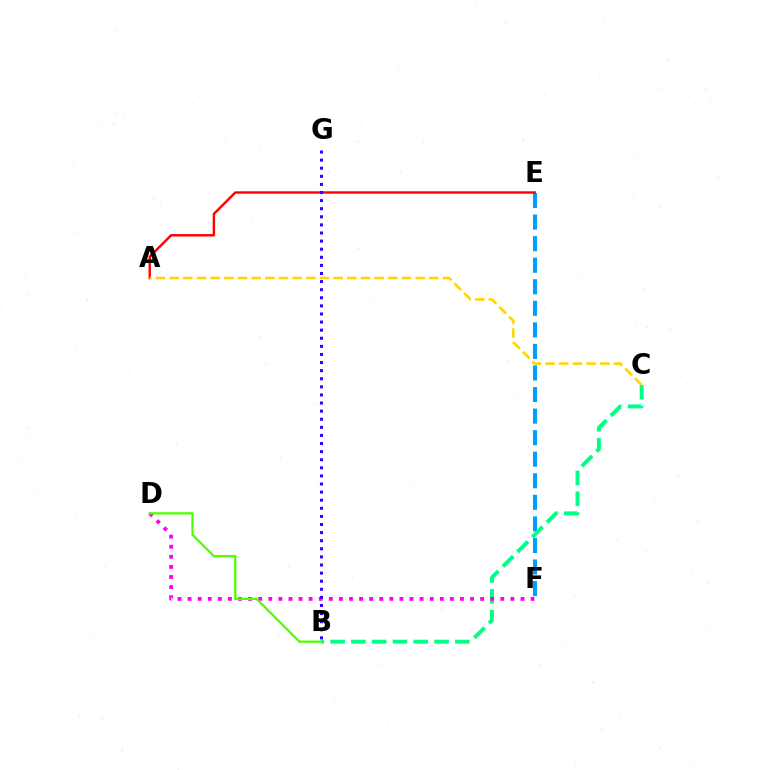{('E', 'F'): [{'color': '#009eff', 'line_style': 'dashed', 'thickness': 2.93}], ('A', 'E'): [{'color': '#ff0000', 'line_style': 'solid', 'thickness': 1.73}], ('B', 'C'): [{'color': '#00ff86', 'line_style': 'dashed', 'thickness': 2.83}], ('D', 'F'): [{'color': '#ff00ed', 'line_style': 'dotted', 'thickness': 2.74}], ('B', 'G'): [{'color': '#3700ff', 'line_style': 'dotted', 'thickness': 2.2}], ('B', 'D'): [{'color': '#4fff00', 'line_style': 'solid', 'thickness': 1.64}], ('A', 'C'): [{'color': '#ffd500', 'line_style': 'dashed', 'thickness': 1.86}]}